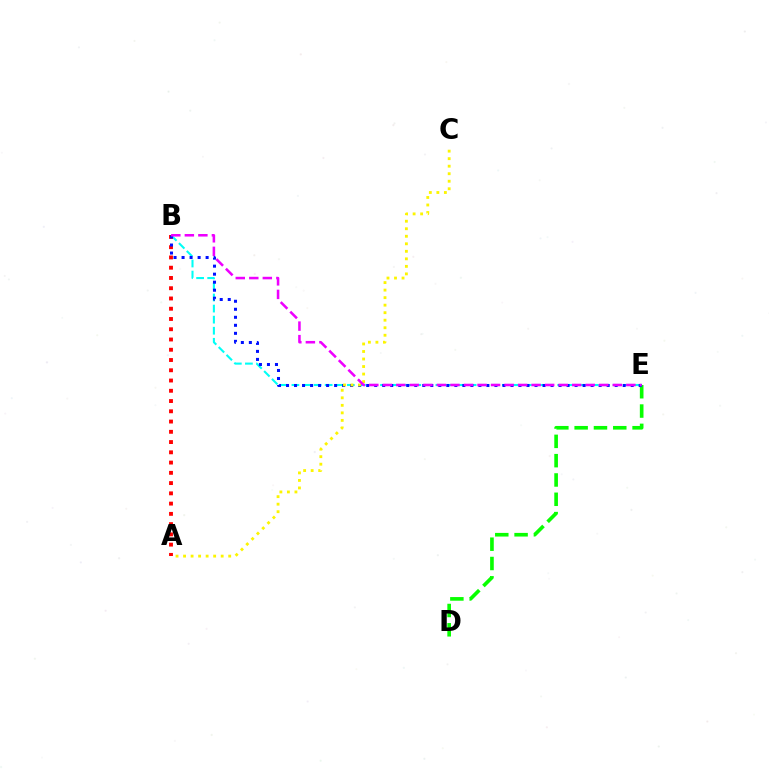{('B', 'E'): [{'color': '#00fff6', 'line_style': 'dashed', 'thickness': 1.5}, {'color': '#0010ff', 'line_style': 'dotted', 'thickness': 2.18}, {'color': '#ee00ff', 'line_style': 'dashed', 'thickness': 1.84}], ('D', 'E'): [{'color': '#08ff00', 'line_style': 'dashed', 'thickness': 2.62}], ('A', 'B'): [{'color': '#ff0000', 'line_style': 'dotted', 'thickness': 2.79}], ('A', 'C'): [{'color': '#fcf500', 'line_style': 'dotted', 'thickness': 2.04}]}